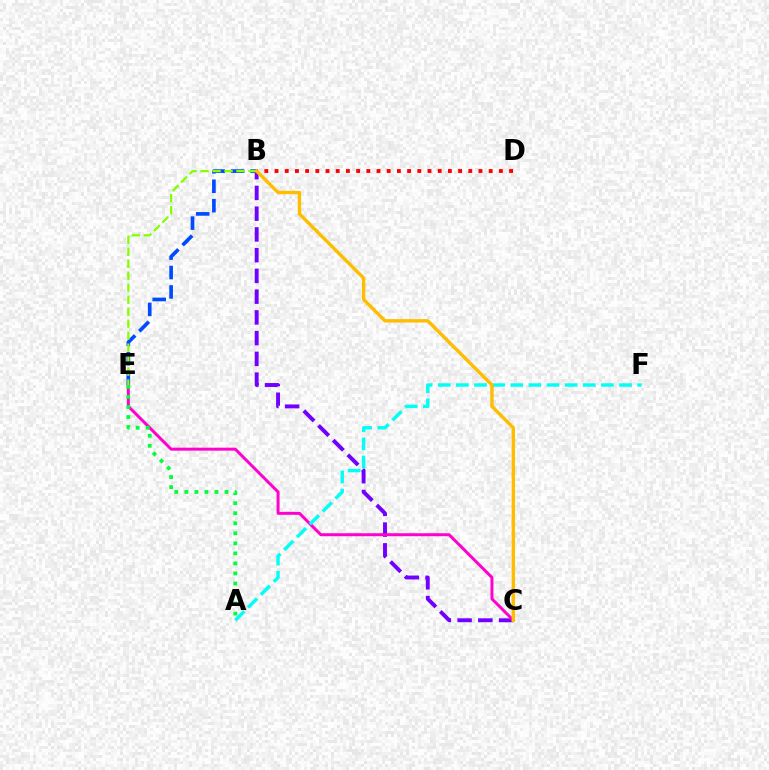{('B', 'E'): [{'color': '#004bff', 'line_style': 'dashed', 'thickness': 2.64}, {'color': '#84ff00', 'line_style': 'dashed', 'thickness': 1.63}], ('B', 'C'): [{'color': '#7200ff', 'line_style': 'dashed', 'thickness': 2.82}, {'color': '#ffbd00', 'line_style': 'solid', 'thickness': 2.44}], ('C', 'E'): [{'color': '#ff00cf', 'line_style': 'solid', 'thickness': 2.15}], ('A', 'F'): [{'color': '#00fff6', 'line_style': 'dashed', 'thickness': 2.46}], ('B', 'D'): [{'color': '#ff0000', 'line_style': 'dotted', 'thickness': 2.77}], ('A', 'E'): [{'color': '#00ff39', 'line_style': 'dotted', 'thickness': 2.73}]}